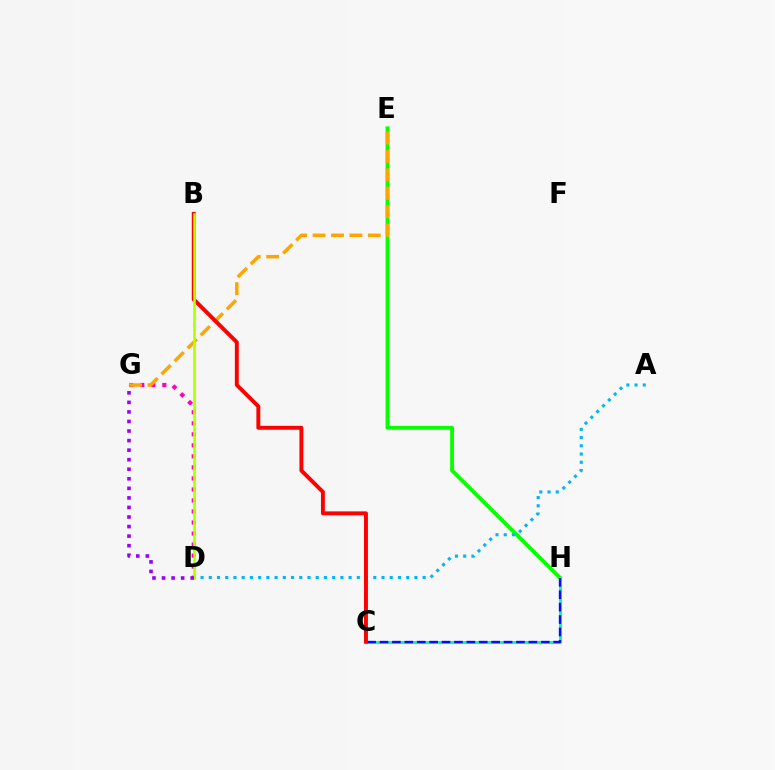{('D', 'G'): [{'color': '#ff00bd', 'line_style': 'dotted', 'thickness': 3.0}, {'color': '#9b00ff', 'line_style': 'dotted', 'thickness': 2.6}], ('E', 'H'): [{'color': '#08ff00', 'line_style': 'solid', 'thickness': 2.78}], ('C', 'H'): [{'color': '#00ff9d', 'line_style': 'solid', 'thickness': 2.17}, {'color': '#0010ff', 'line_style': 'dashed', 'thickness': 1.68}], ('A', 'D'): [{'color': '#00b5ff', 'line_style': 'dotted', 'thickness': 2.23}], ('E', 'G'): [{'color': '#ffa500', 'line_style': 'dashed', 'thickness': 2.5}], ('B', 'C'): [{'color': '#ff0000', 'line_style': 'solid', 'thickness': 2.82}], ('B', 'D'): [{'color': '#b3ff00', 'line_style': 'solid', 'thickness': 1.9}]}